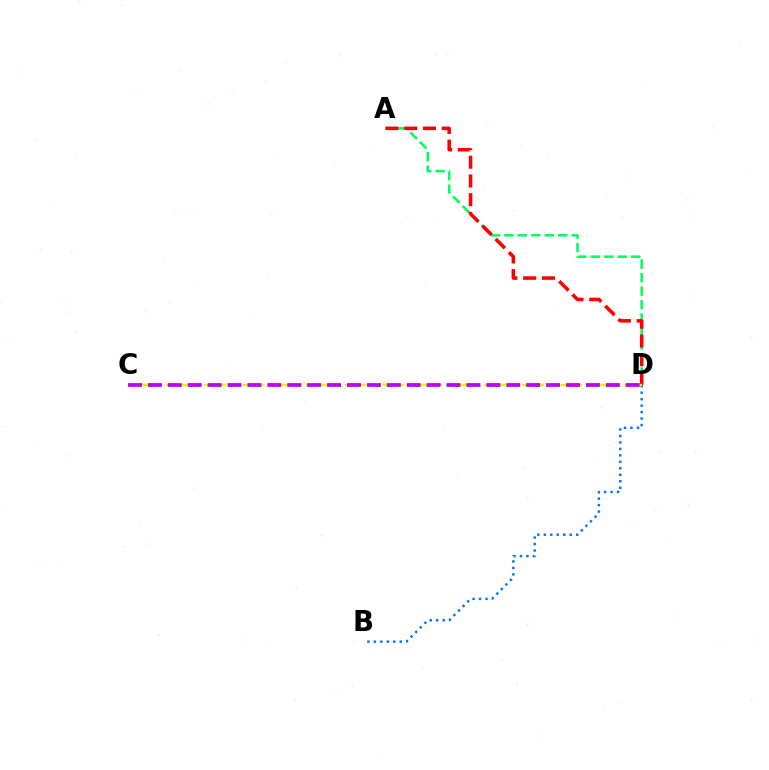{('B', 'D'): [{'color': '#0074ff', 'line_style': 'dotted', 'thickness': 1.76}], ('A', 'D'): [{'color': '#00ff5c', 'line_style': 'dashed', 'thickness': 1.83}, {'color': '#ff0000', 'line_style': 'dashed', 'thickness': 2.55}], ('C', 'D'): [{'color': '#d1ff00', 'line_style': 'dashed', 'thickness': 1.73}, {'color': '#b900ff', 'line_style': 'dashed', 'thickness': 2.7}]}